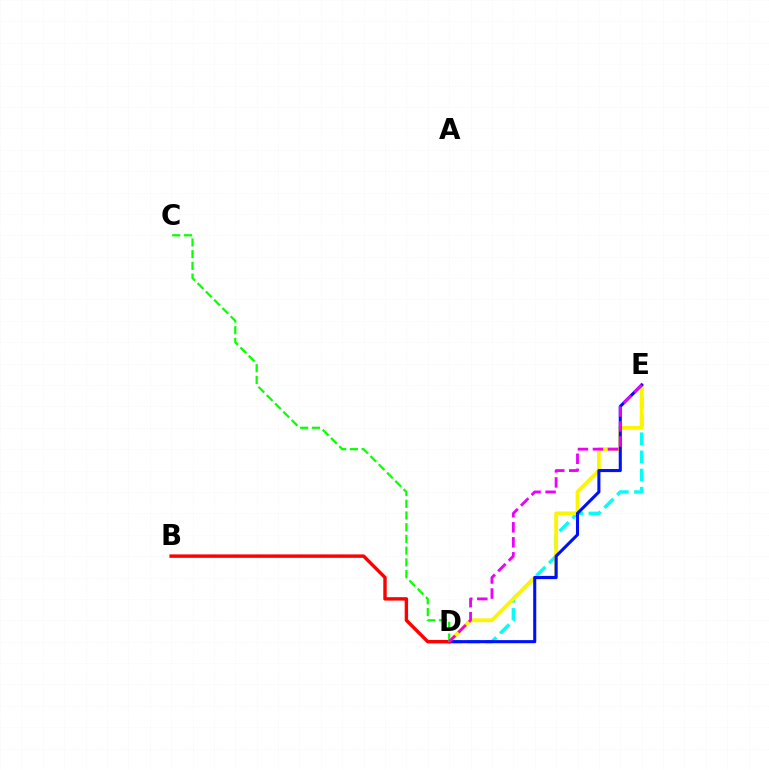{('D', 'E'): [{'color': '#00fff6', 'line_style': 'dashed', 'thickness': 2.46}, {'color': '#fcf500', 'line_style': 'solid', 'thickness': 2.72}, {'color': '#0010ff', 'line_style': 'solid', 'thickness': 2.22}, {'color': '#ee00ff', 'line_style': 'dashed', 'thickness': 2.04}], ('B', 'D'): [{'color': '#ff0000', 'line_style': 'solid', 'thickness': 2.46}], ('C', 'D'): [{'color': '#08ff00', 'line_style': 'dashed', 'thickness': 1.59}]}